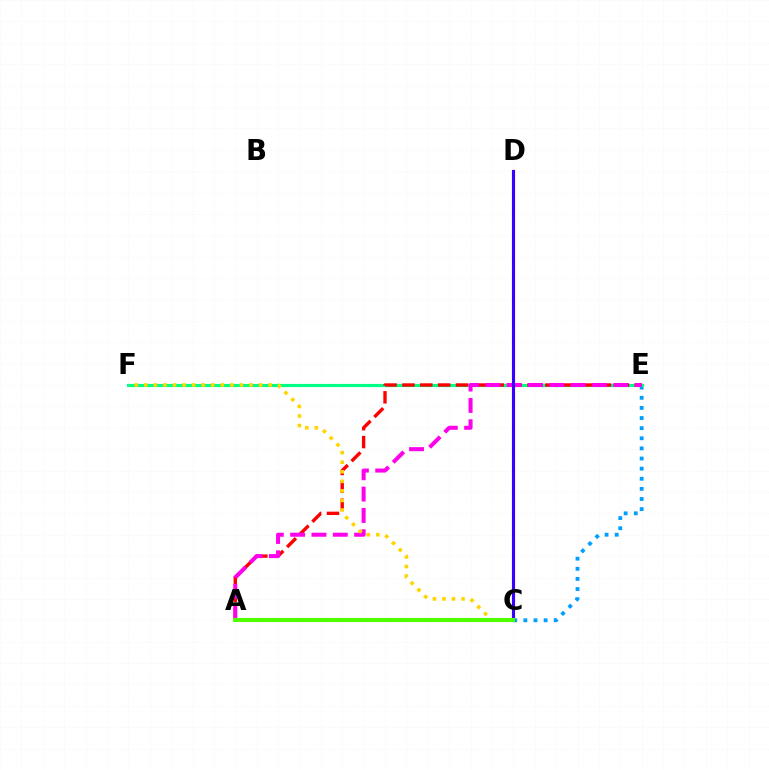{('C', 'E'): [{'color': '#009eff', 'line_style': 'dotted', 'thickness': 2.75}], ('E', 'F'): [{'color': '#00ff86', 'line_style': 'solid', 'thickness': 2.28}], ('A', 'E'): [{'color': '#ff0000', 'line_style': 'dashed', 'thickness': 2.43}, {'color': '#ff00ed', 'line_style': 'dashed', 'thickness': 2.9}], ('C', 'F'): [{'color': '#ffd500', 'line_style': 'dotted', 'thickness': 2.6}], ('C', 'D'): [{'color': '#3700ff', 'line_style': 'solid', 'thickness': 2.26}], ('A', 'C'): [{'color': '#4fff00', 'line_style': 'solid', 'thickness': 2.95}]}